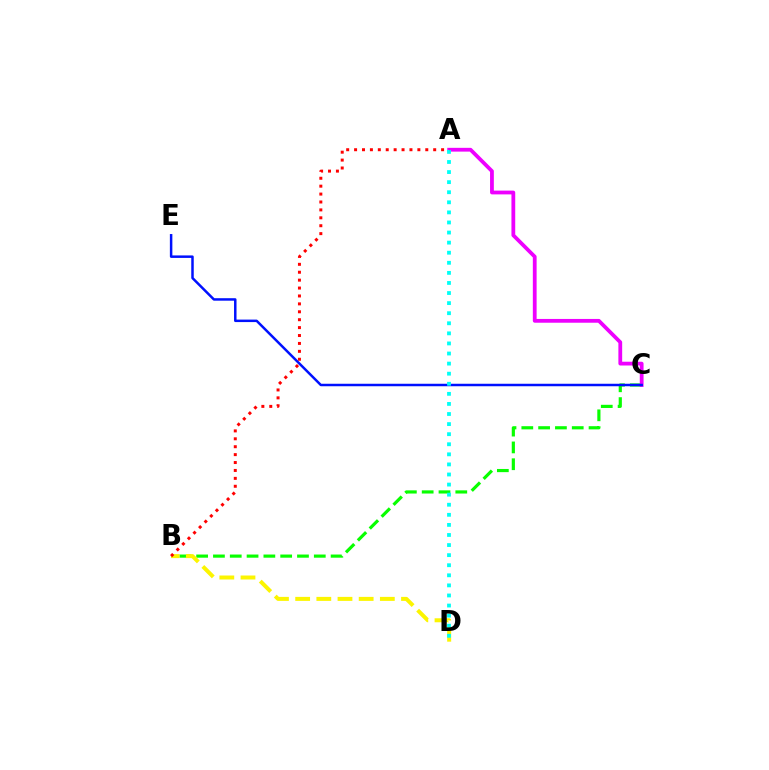{('B', 'C'): [{'color': '#08ff00', 'line_style': 'dashed', 'thickness': 2.28}], ('A', 'C'): [{'color': '#ee00ff', 'line_style': 'solid', 'thickness': 2.72}], ('B', 'D'): [{'color': '#fcf500', 'line_style': 'dashed', 'thickness': 2.88}], ('C', 'E'): [{'color': '#0010ff', 'line_style': 'solid', 'thickness': 1.79}], ('A', 'D'): [{'color': '#00fff6', 'line_style': 'dotted', 'thickness': 2.74}], ('A', 'B'): [{'color': '#ff0000', 'line_style': 'dotted', 'thickness': 2.15}]}